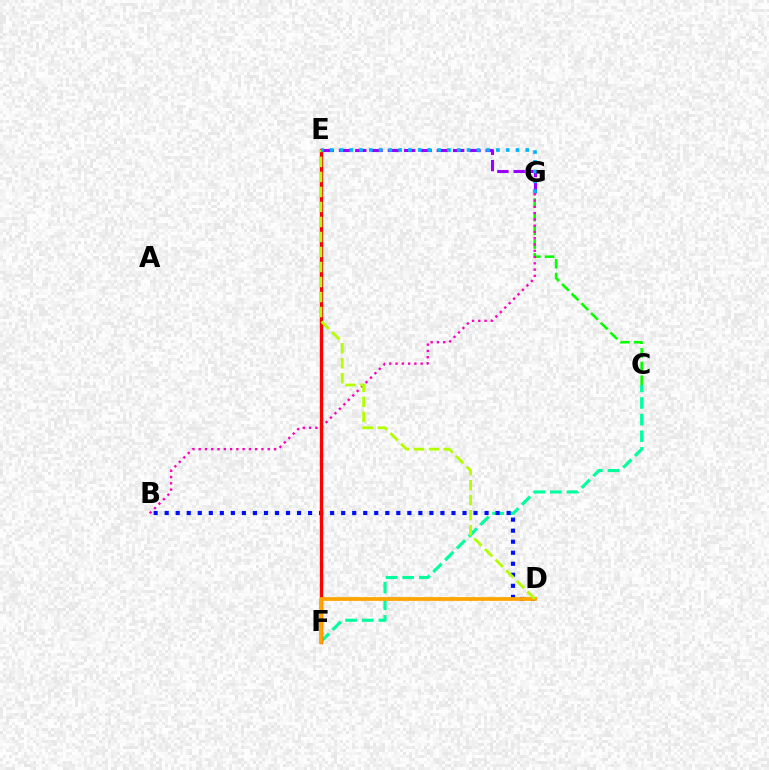{('E', 'G'): [{'color': '#9b00ff', 'line_style': 'dashed', 'thickness': 2.22}, {'color': '#00b5ff', 'line_style': 'dotted', 'thickness': 2.66}], ('C', 'F'): [{'color': '#00ff9d', 'line_style': 'dashed', 'thickness': 2.26}], ('C', 'G'): [{'color': '#08ff00', 'line_style': 'dashed', 'thickness': 1.86}], ('B', 'G'): [{'color': '#ff00bd', 'line_style': 'dotted', 'thickness': 1.71}], ('B', 'D'): [{'color': '#0010ff', 'line_style': 'dotted', 'thickness': 3.0}], ('E', 'F'): [{'color': '#ff0000', 'line_style': 'solid', 'thickness': 2.42}], ('D', 'F'): [{'color': '#ffa500', 'line_style': 'solid', 'thickness': 2.73}], ('D', 'E'): [{'color': '#b3ff00', 'line_style': 'dashed', 'thickness': 2.04}]}